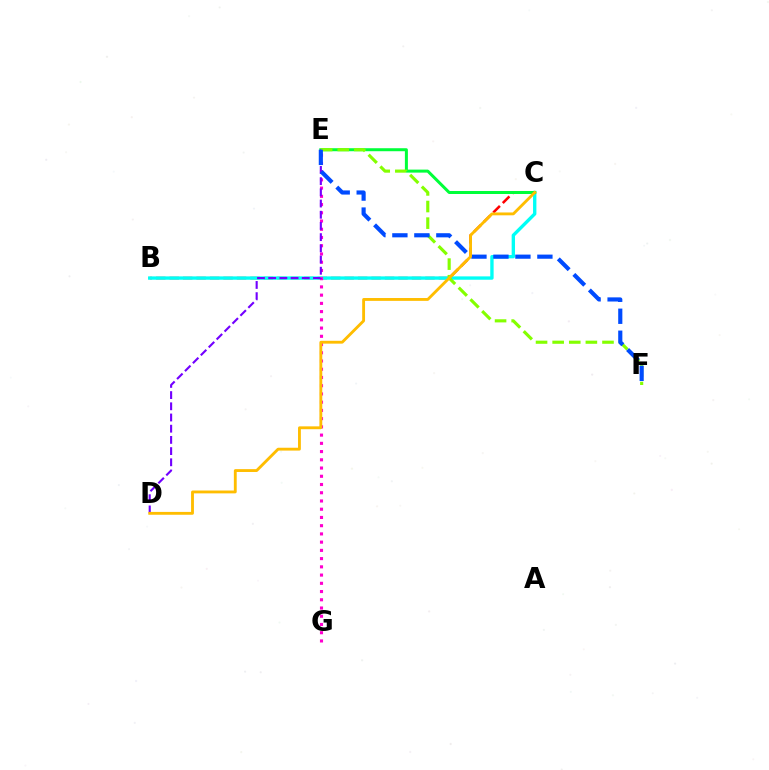{('B', 'C'): [{'color': '#ff0000', 'line_style': 'dashed', 'thickness': 1.83}, {'color': '#00fff6', 'line_style': 'solid', 'thickness': 2.42}], ('E', 'G'): [{'color': '#ff00cf', 'line_style': 'dotted', 'thickness': 2.24}], ('C', 'E'): [{'color': '#00ff39', 'line_style': 'solid', 'thickness': 2.16}], ('E', 'F'): [{'color': '#84ff00', 'line_style': 'dashed', 'thickness': 2.26}, {'color': '#004bff', 'line_style': 'dashed', 'thickness': 2.99}], ('D', 'E'): [{'color': '#7200ff', 'line_style': 'dashed', 'thickness': 1.52}], ('C', 'D'): [{'color': '#ffbd00', 'line_style': 'solid', 'thickness': 2.05}]}